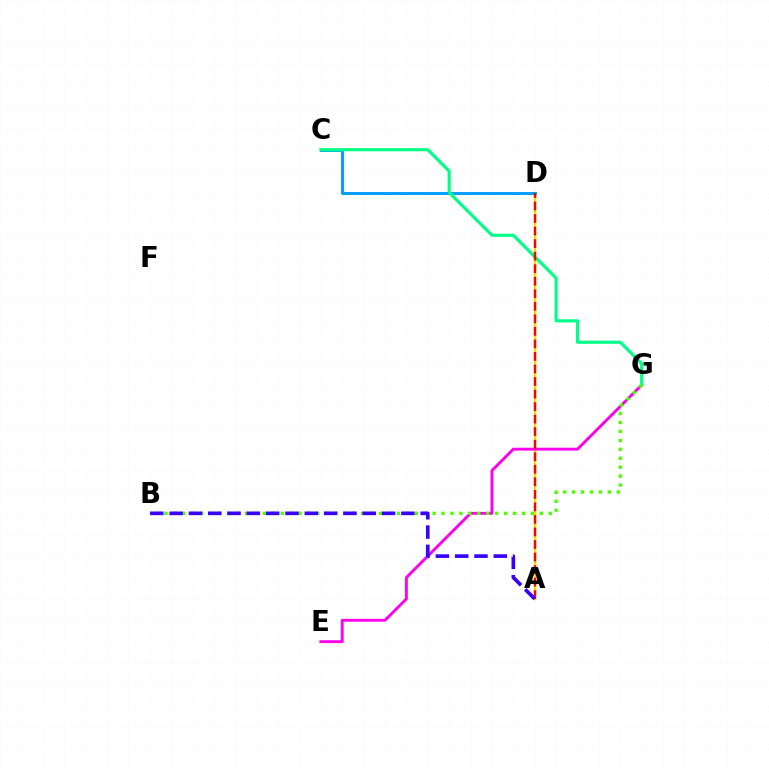{('A', 'D'): [{'color': '#ffd500', 'line_style': 'solid', 'thickness': 1.76}, {'color': '#ff0000', 'line_style': 'dashed', 'thickness': 1.7}], ('C', 'D'): [{'color': '#009eff', 'line_style': 'solid', 'thickness': 2.09}], ('E', 'G'): [{'color': '#ff00ed', 'line_style': 'solid', 'thickness': 2.08}], ('C', 'G'): [{'color': '#00ff86', 'line_style': 'solid', 'thickness': 2.25}], ('B', 'G'): [{'color': '#4fff00', 'line_style': 'dotted', 'thickness': 2.43}], ('A', 'B'): [{'color': '#3700ff', 'line_style': 'dashed', 'thickness': 2.62}]}